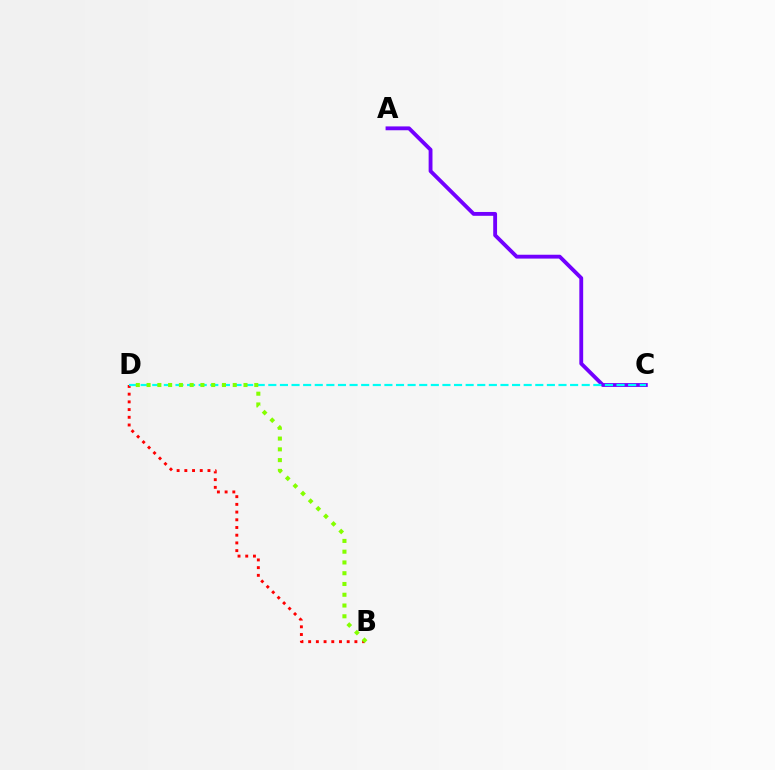{('A', 'C'): [{'color': '#7200ff', 'line_style': 'solid', 'thickness': 2.77}], ('B', 'D'): [{'color': '#ff0000', 'line_style': 'dotted', 'thickness': 2.09}, {'color': '#84ff00', 'line_style': 'dotted', 'thickness': 2.93}], ('C', 'D'): [{'color': '#00fff6', 'line_style': 'dashed', 'thickness': 1.58}]}